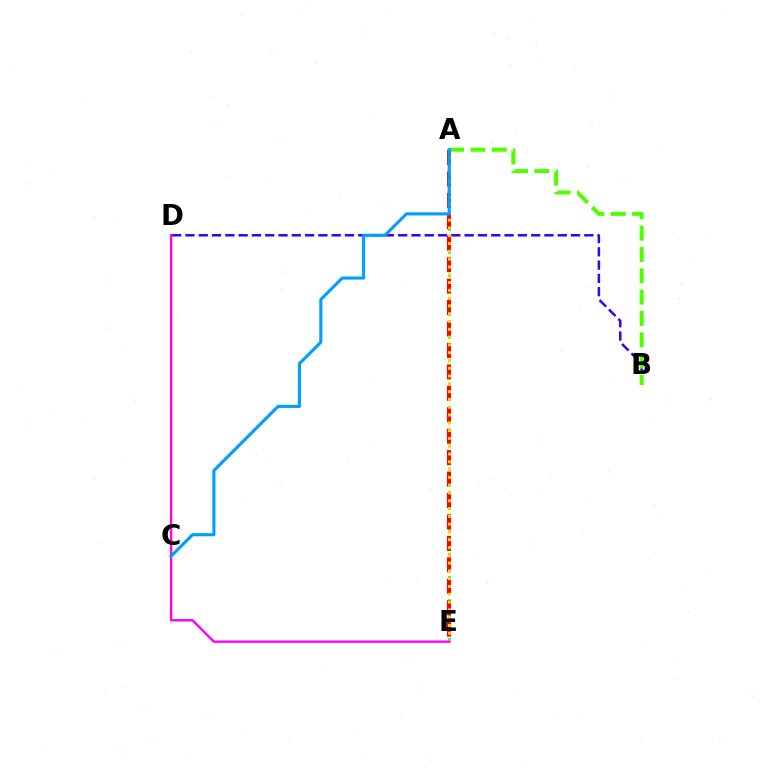{('B', 'D'): [{'color': '#3700ff', 'line_style': 'dashed', 'thickness': 1.81}], ('A', 'B'): [{'color': '#4fff00', 'line_style': 'dashed', 'thickness': 2.9}], ('A', 'E'): [{'color': '#00ff86', 'line_style': 'dotted', 'thickness': 2.1}, {'color': '#ff0000', 'line_style': 'dashed', 'thickness': 2.91}, {'color': '#ffd500', 'line_style': 'dotted', 'thickness': 2.12}], ('D', 'E'): [{'color': '#ff00ed', 'line_style': 'solid', 'thickness': 1.72}], ('A', 'C'): [{'color': '#009eff', 'line_style': 'solid', 'thickness': 2.24}]}